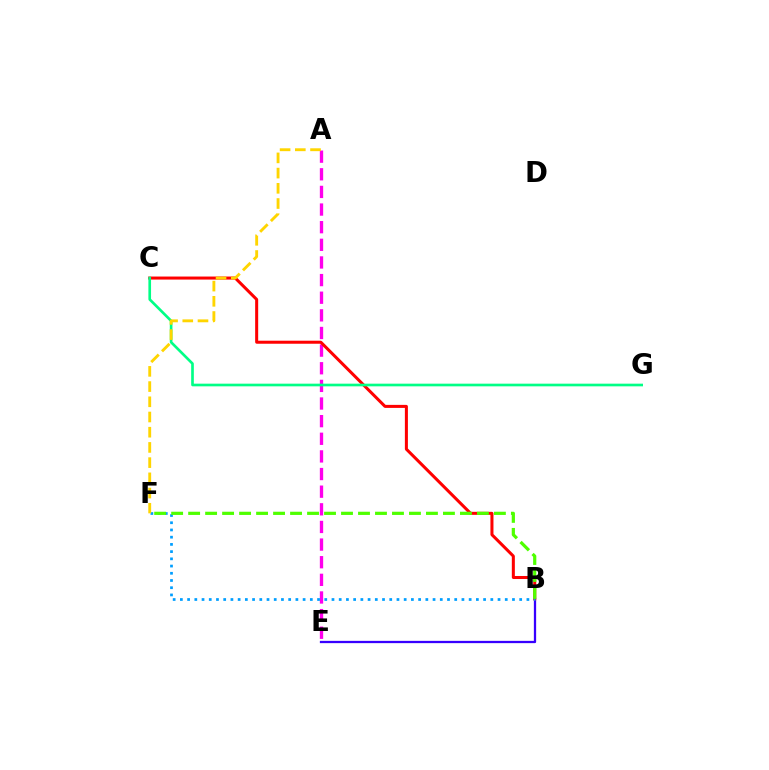{('A', 'E'): [{'color': '#ff00ed', 'line_style': 'dashed', 'thickness': 2.4}], ('B', 'E'): [{'color': '#3700ff', 'line_style': 'solid', 'thickness': 1.64}], ('B', 'C'): [{'color': '#ff0000', 'line_style': 'solid', 'thickness': 2.18}], ('C', 'G'): [{'color': '#00ff86', 'line_style': 'solid', 'thickness': 1.92}], ('B', 'F'): [{'color': '#009eff', 'line_style': 'dotted', 'thickness': 1.96}, {'color': '#4fff00', 'line_style': 'dashed', 'thickness': 2.31}], ('A', 'F'): [{'color': '#ffd500', 'line_style': 'dashed', 'thickness': 2.07}]}